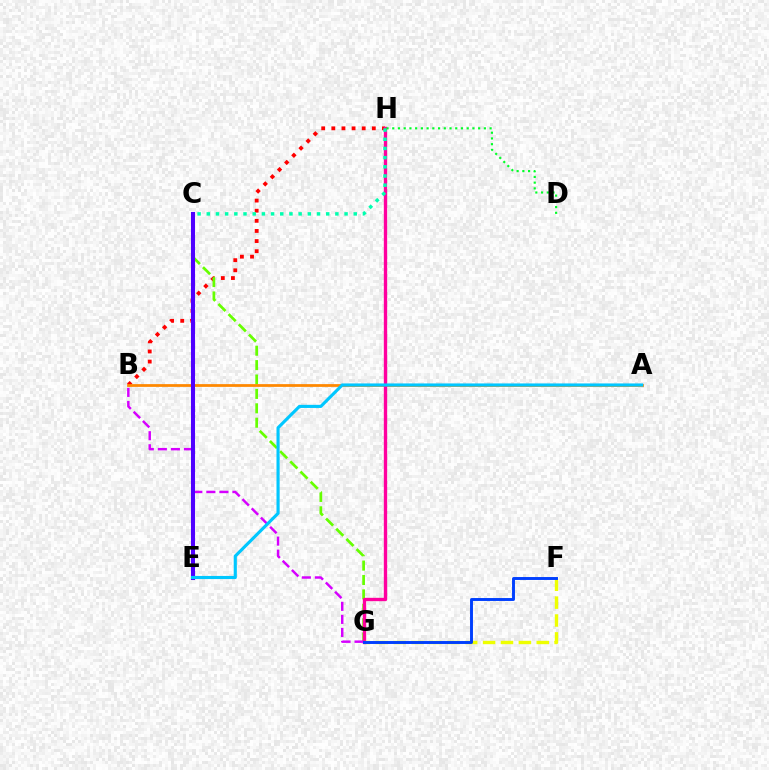{('B', 'H'): [{'color': '#ff0000', 'line_style': 'dotted', 'thickness': 2.75}], ('C', 'G'): [{'color': '#66ff00', 'line_style': 'dashed', 'thickness': 1.96}], ('A', 'B'): [{'color': '#ff8800', 'line_style': 'solid', 'thickness': 1.99}], ('G', 'H'): [{'color': '#ff00a0', 'line_style': 'solid', 'thickness': 2.41}], ('F', 'G'): [{'color': '#eeff00', 'line_style': 'dashed', 'thickness': 2.43}, {'color': '#003fff', 'line_style': 'solid', 'thickness': 2.11}], ('B', 'G'): [{'color': '#d600ff', 'line_style': 'dashed', 'thickness': 1.77}], ('C', 'E'): [{'color': '#4f00ff', 'line_style': 'solid', 'thickness': 2.94}], ('C', 'H'): [{'color': '#00ffaf', 'line_style': 'dotted', 'thickness': 2.5}], ('D', 'H'): [{'color': '#00ff27', 'line_style': 'dotted', 'thickness': 1.56}], ('A', 'E'): [{'color': '#00c7ff', 'line_style': 'solid', 'thickness': 2.25}]}